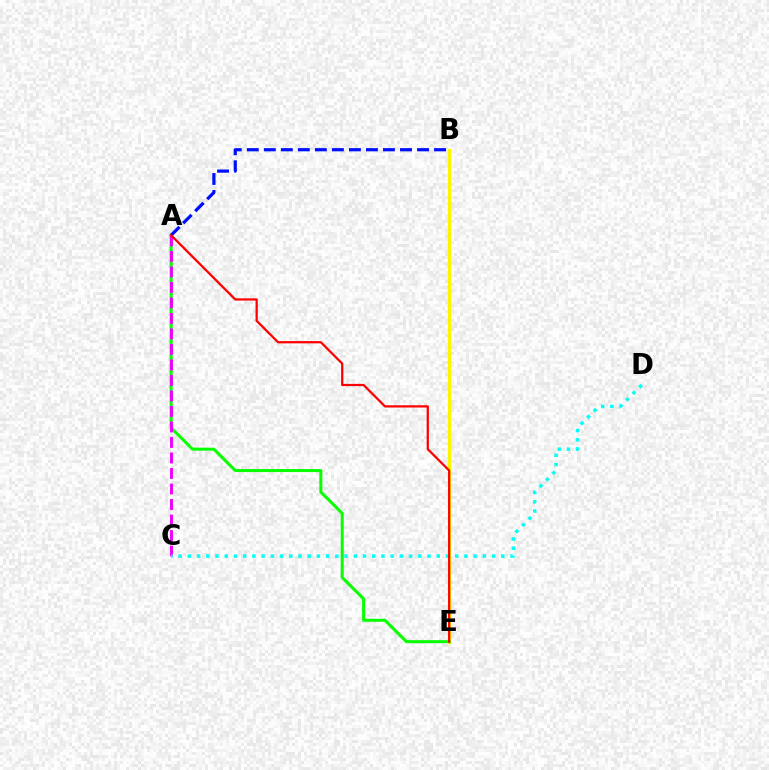{('B', 'E'): [{'color': '#fcf500', 'line_style': 'solid', 'thickness': 2.38}], ('A', 'E'): [{'color': '#08ff00', 'line_style': 'solid', 'thickness': 2.17}, {'color': '#ff0000', 'line_style': 'solid', 'thickness': 1.62}], ('A', 'C'): [{'color': '#ee00ff', 'line_style': 'dashed', 'thickness': 2.11}], ('C', 'D'): [{'color': '#00fff6', 'line_style': 'dotted', 'thickness': 2.5}], ('A', 'B'): [{'color': '#0010ff', 'line_style': 'dashed', 'thickness': 2.31}]}